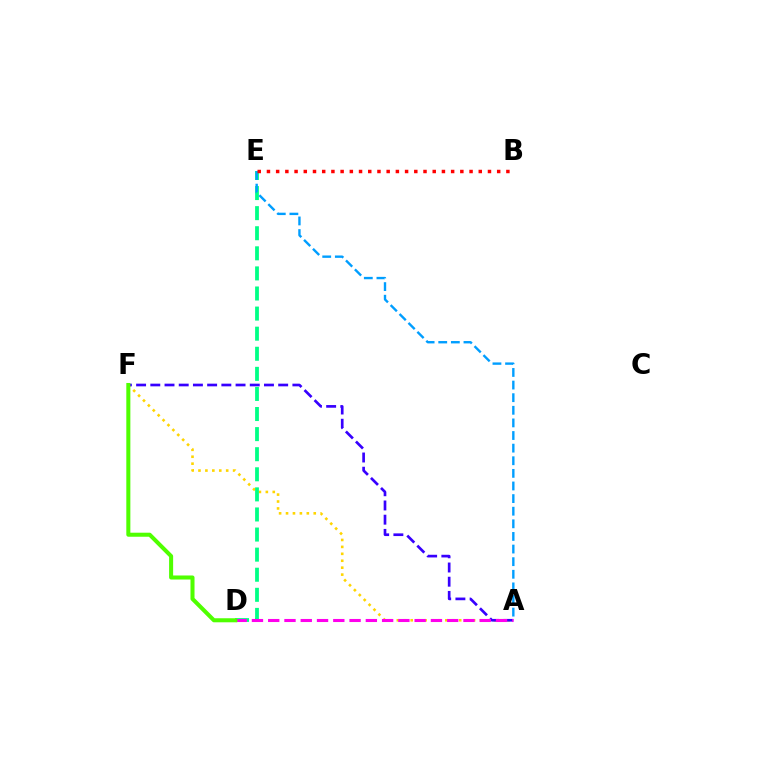{('A', 'F'): [{'color': '#ffd500', 'line_style': 'dotted', 'thickness': 1.88}, {'color': '#3700ff', 'line_style': 'dashed', 'thickness': 1.93}], ('D', 'E'): [{'color': '#00ff86', 'line_style': 'dashed', 'thickness': 2.73}], ('A', 'D'): [{'color': '#ff00ed', 'line_style': 'dashed', 'thickness': 2.21}], ('D', 'F'): [{'color': '#4fff00', 'line_style': 'solid', 'thickness': 2.91}], ('A', 'E'): [{'color': '#009eff', 'line_style': 'dashed', 'thickness': 1.71}], ('B', 'E'): [{'color': '#ff0000', 'line_style': 'dotted', 'thickness': 2.5}]}